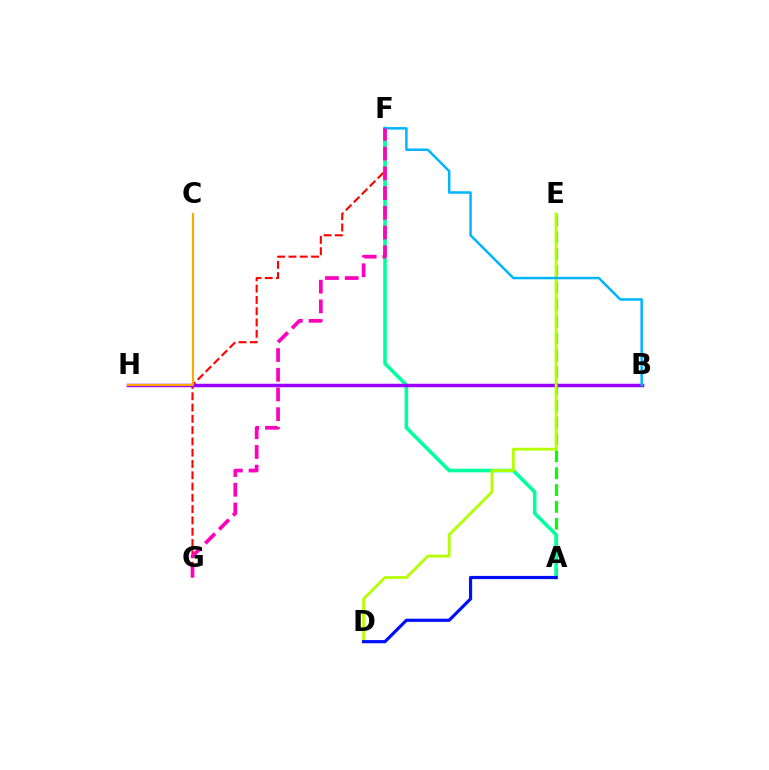{('A', 'E'): [{'color': '#08ff00', 'line_style': 'dashed', 'thickness': 2.29}], ('F', 'G'): [{'color': '#ff0000', 'line_style': 'dashed', 'thickness': 1.53}, {'color': '#ff00bd', 'line_style': 'dashed', 'thickness': 2.68}], ('A', 'F'): [{'color': '#00ff9d', 'line_style': 'solid', 'thickness': 2.58}], ('B', 'H'): [{'color': '#9b00ff', 'line_style': 'solid', 'thickness': 2.52}], ('D', 'E'): [{'color': '#b3ff00', 'line_style': 'solid', 'thickness': 2.02}], ('A', 'D'): [{'color': '#0010ff', 'line_style': 'solid', 'thickness': 2.29}], ('B', 'F'): [{'color': '#00b5ff', 'line_style': 'solid', 'thickness': 1.8}], ('C', 'H'): [{'color': '#ffa500', 'line_style': 'solid', 'thickness': 1.53}]}